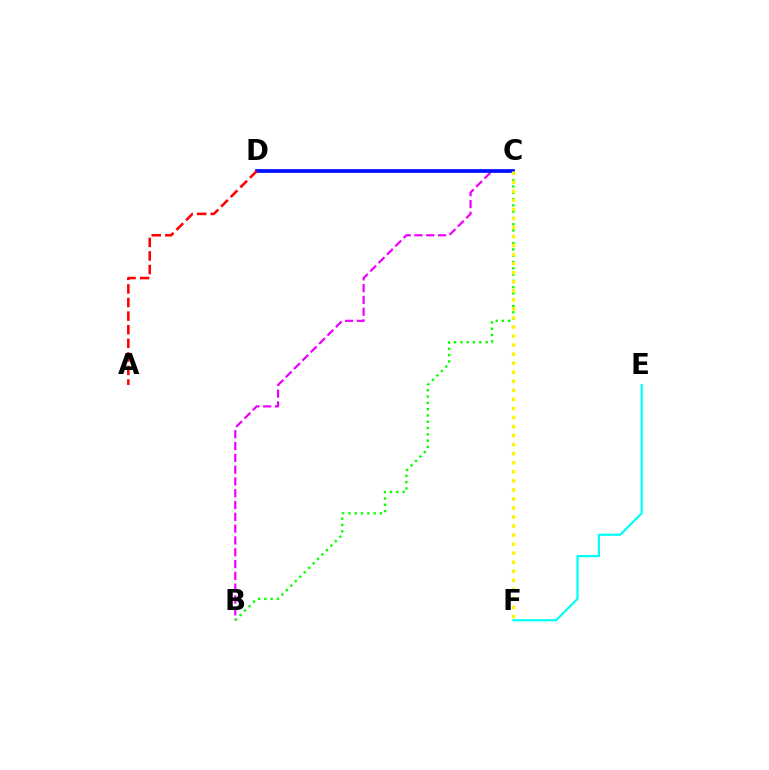{('B', 'C'): [{'color': '#ee00ff', 'line_style': 'dashed', 'thickness': 1.6}, {'color': '#08ff00', 'line_style': 'dotted', 'thickness': 1.71}], ('C', 'D'): [{'color': '#0010ff', 'line_style': 'solid', 'thickness': 2.69}], ('A', 'D'): [{'color': '#ff0000', 'line_style': 'dashed', 'thickness': 1.85}], ('C', 'F'): [{'color': '#fcf500', 'line_style': 'dotted', 'thickness': 2.46}], ('E', 'F'): [{'color': '#00fff6', 'line_style': 'solid', 'thickness': 1.59}]}